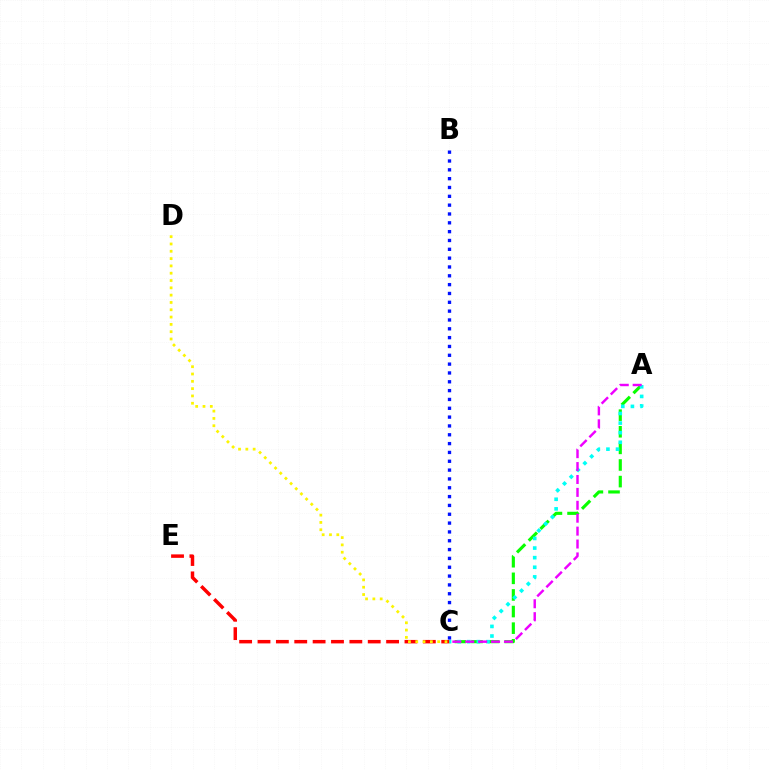{('A', 'C'): [{'color': '#08ff00', 'line_style': 'dashed', 'thickness': 2.26}, {'color': '#00fff6', 'line_style': 'dotted', 'thickness': 2.61}, {'color': '#ee00ff', 'line_style': 'dashed', 'thickness': 1.75}], ('C', 'E'): [{'color': '#ff0000', 'line_style': 'dashed', 'thickness': 2.5}], ('C', 'D'): [{'color': '#fcf500', 'line_style': 'dotted', 'thickness': 1.99}], ('B', 'C'): [{'color': '#0010ff', 'line_style': 'dotted', 'thickness': 2.4}]}